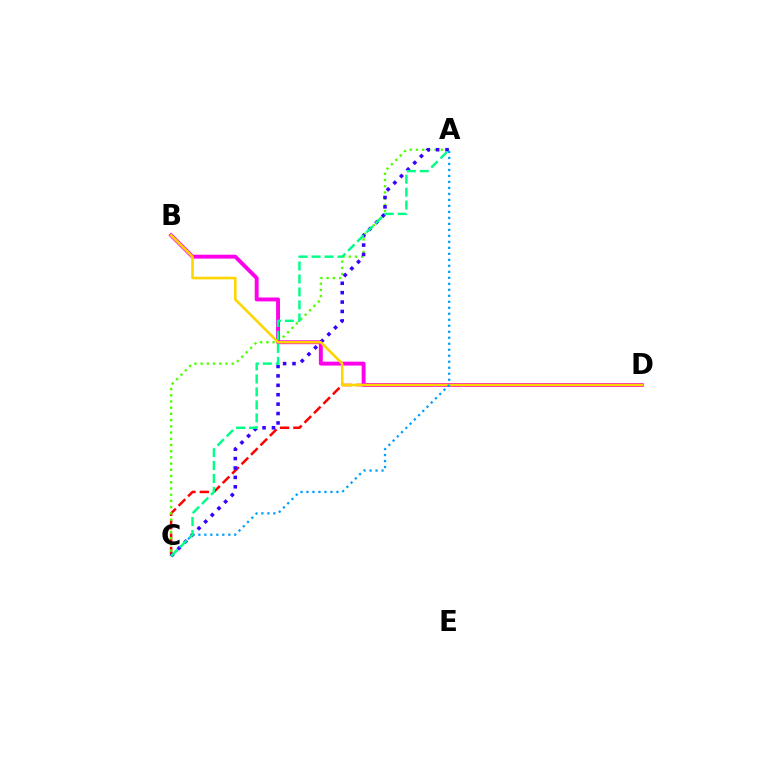{('C', 'D'): [{'color': '#ff0000', 'line_style': 'dashed', 'thickness': 1.81}], ('A', 'C'): [{'color': '#4fff00', 'line_style': 'dotted', 'thickness': 1.69}, {'color': '#3700ff', 'line_style': 'dotted', 'thickness': 2.56}, {'color': '#009eff', 'line_style': 'dotted', 'thickness': 1.63}, {'color': '#00ff86', 'line_style': 'dashed', 'thickness': 1.76}], ('B', 'D'): [{'color': '#ff00ed', 'line_style': 'solid', 'thickness': 2.81}, {'color': '#ffd500', 'line_style': 'solid', 'thickness': 1.85}]}